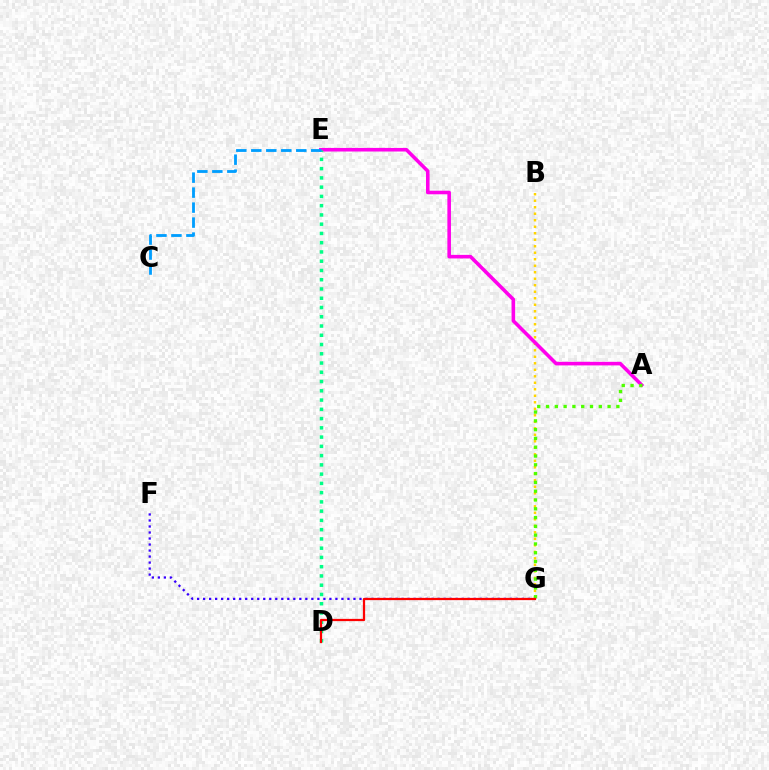{('B', 'G'): [{'color': '#ffd500', 'line_style': 'dotted', 'thickness': 1.77}], ('A', 'E'): [{'color': '#ff00ed', 'line_style': 'solid', 'thickness': 2.58}], ('D', 'E'): [{'color': '#00ff86', 'line_style': 'dotted', 'thickness': 2.52}], ('F', 'G'): [{'color': '#3700ff', 'line_style': 'dotted', 'thickness': 1.63}], ('C', 'E'): [{'color': '#009eff', 'line_style': 'dashed', 'thickness': 2.04}], ('A', 'G'): [{'color': '#4fff00', 'line_style': 'dotted', 'thickness': 2.39}], ('D', 'G'): [{'color': '#ff0000', 'line_style': 'solid', 'thickness': 1.61}]}